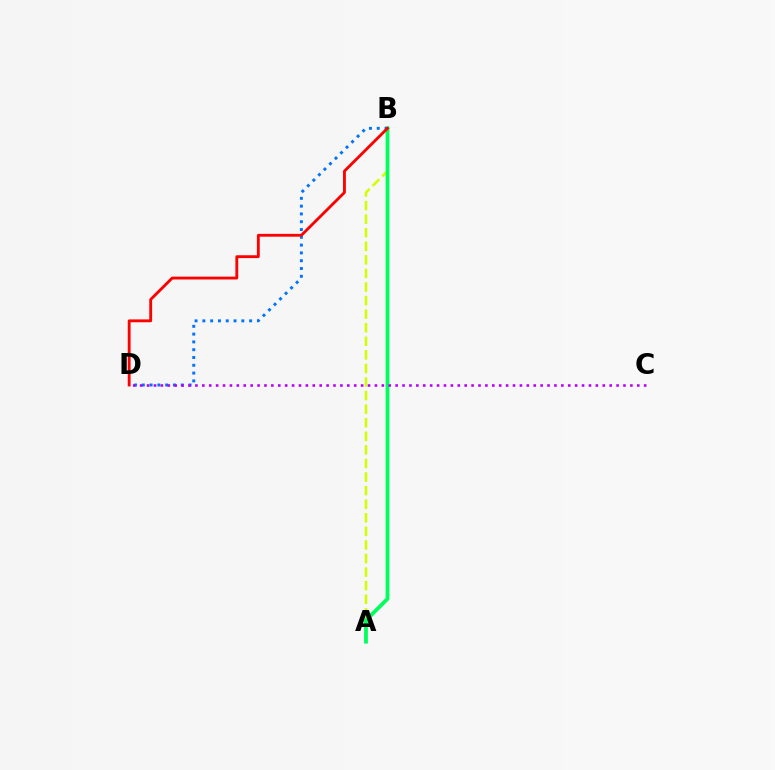{('A', 'B'): [{'color': '#d1ff00', 'line_style': 'dashed', 'thickness': 1.84}, {'color': '#00ff5c', 'line_style': 'solid', 'thickness': 2.72}], ('B', 'D'): [{'color': '#0074ff', 'line_style': 'dotted', 'thickness': 2.12}, {'color': '#ff0000', 'line_style': 'solid', 'thickness': 2.05}], ('C', 'D'): [{'color': '#b900ff', 'line_style': 'dotted', 'thickness': 1.88}]}